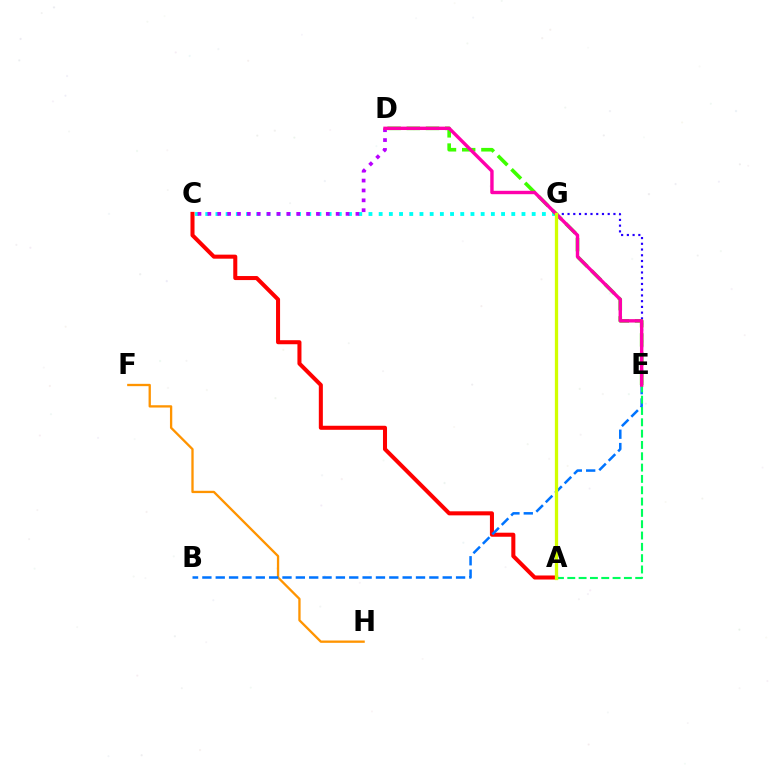{('C', 'G'): [{'color': '#00fff6', 'line_style': 'dotted', 'thickness': 2.77}], ('F', 'H'): [{'color': '#ff9400', 'line_style': 'solid', 'thickness': 1.66}], ('E', 'G'): [{'color': '#2500ff', 'line_style': 'dotted', 'thickness': 1.56}], ('D', 'E'): [{'color': '#3dff00', 'line_style': 'dashed', 'thickness': 2.61}, {'color': '#ff00ac', 'line_style': 'solid', 'thickness': 2.45}], ('C', 'D'): [{'color': '#b900ff', 'line_style': 'dotted', 'thickness': 2.68}], ('A', 'C'): [{'color': '#ff0000', 'line_style': 'solid', 'thickness': 2.91}], ('B', 'E'): [{'color': '#0074ff', 'line_style': 'dashed', 'thickness': 1.81}], ('A', 'E'): [{'color': '#00ff5c', 'line_style': 'dashed', 'thickness': 1.54}], ('A', 'G'): [{'color': '#d1ff00', 'line_style': 'solid', 'thickness': 2.36}]}